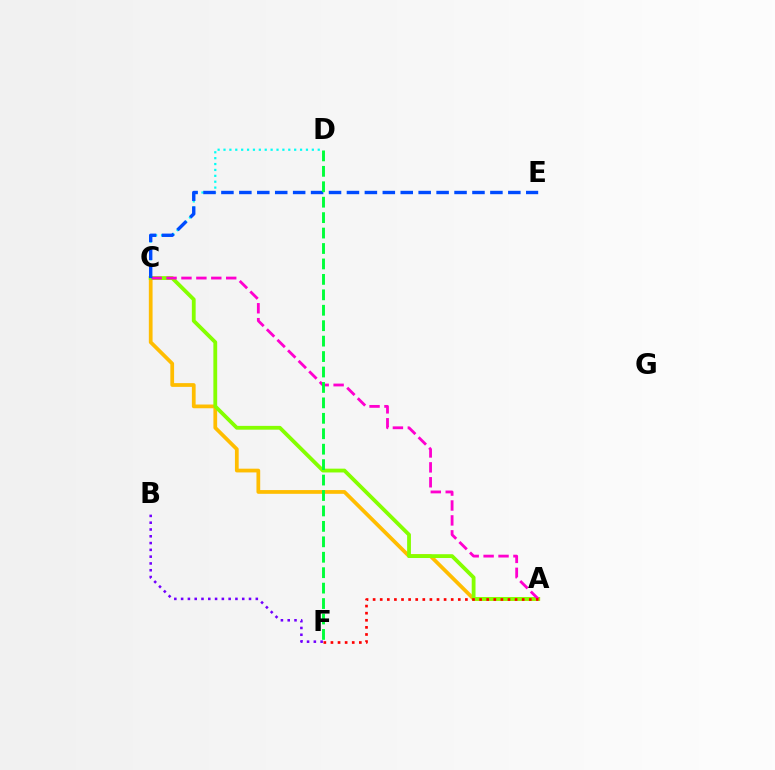{('A', 'C'): [{'color': '#ffbd00', 'line_style': 'solid', 'thickness': 2.69}, {'color': '#84ff00', 'line_style': 'solid', 'thickness': 2.74}, {'color': '#ff00cf', 'line_style': 'dashed', 'thickness': 2.03}], ('C', 'D'): [{'color': '#00fff6', 'line_style': 'dotted', 'thickness': 1.6}], ('A', 'F'): [{'color': '#ff0000', 'line_style': 'dotted', 'thickness': 1.93}], ('B', 'F'): [{'color': '#7200ff', 'line_style': 'dotted', 'thickness': 1.84}], ('C', 'E'): [{'color': '#004bff', 'line_style': 'dashed', 'thickness': 2.44}], ('D', 'F'): [{'color': '#00ff39', 'line_style': 'dashed', 'thickness': 2.1}]}